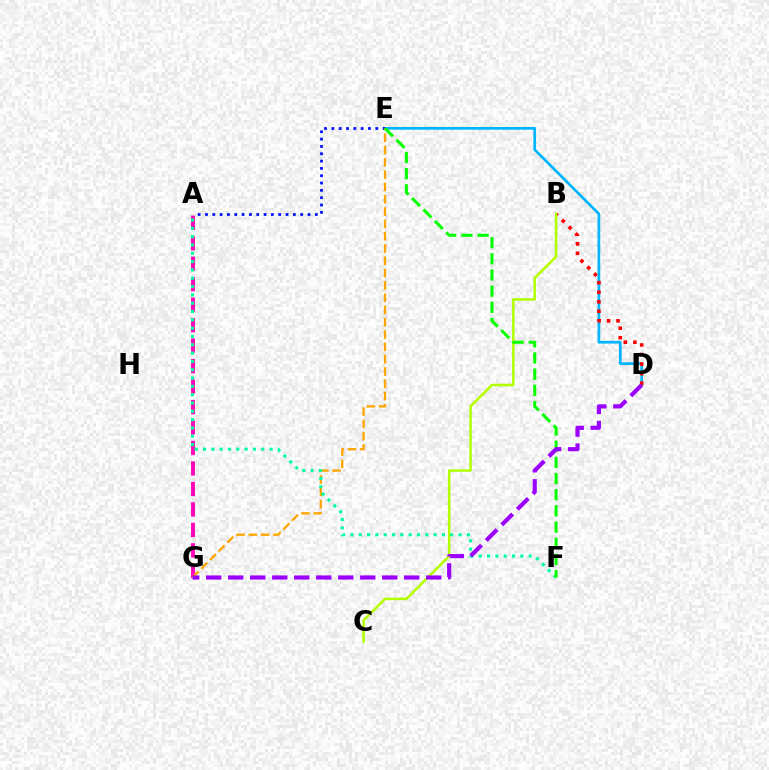{('A', 'G'): [{'color': '#ff00bd', 'line_style': 'dashed', 'thickness': 2.78}], ('D', 'E'): [{'color': '#00b5ff', 'line_style': 'solid', 'thickness': 1.95}], ('A', 'E'): [{'color': '#0010ff', 'line_style': 'dotted', 'thickness': 1.99}], ('B', 'D'): [{'color': '#ff0000', 'line_style': 'dotted', 'thickness': 2.6}], ('B', 'C'): [{'color': '#b3ff00', 'line_style': 'solid', 'thickness': 1.83}], ('E', 'G'): [{'color': '#ffa500', 'line_style': 'dashed', 'thickness': 1.67}], ('A', 'F'): [{'color': '#00ff9d', 'line_style': 'dotted', 'thickness': 2.26}], ('E', 'F'): [{'color': '#08ff00', 'line_style': 'dashed', 'thickness': 2.2}], ('D', 'G'): [{'color': '#9b00ff', 'line_style': 'dashed', 'thickness': 2.99}]}